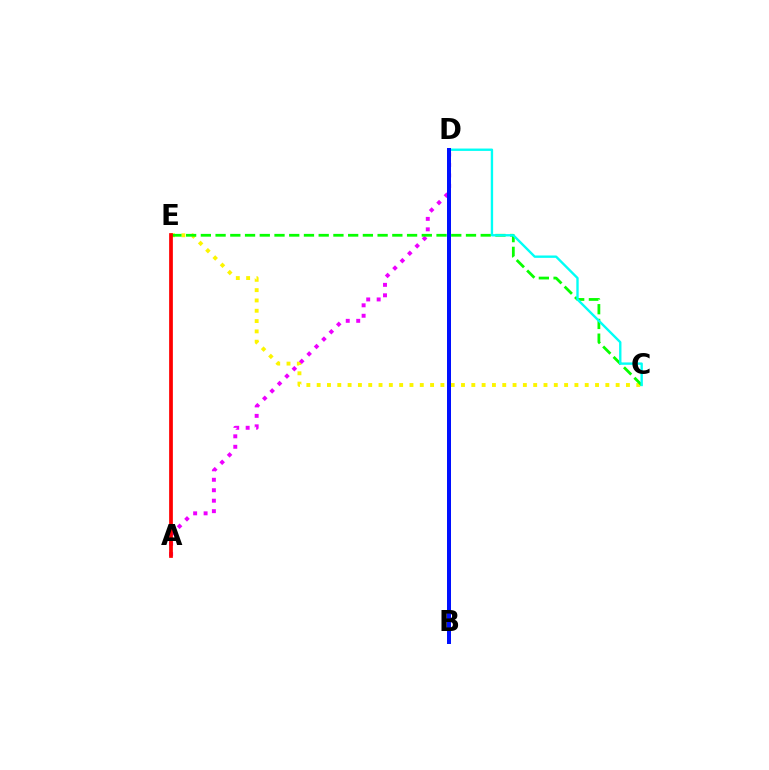{('C', 'E'): [{'color': '#fcf500', 'line_style': 'dotted', 'thickness': 2.8}, {'color': '#08ff00', 'line_style': 'dashed', 'thickness': 2.0}], ('A', 'D'): [{'color': '#ee00ff', 'line_style': 'dotted', 'thickness': 2.84}], ('C', 'D'): [{'color': '#00fff6', 'line_style': 'solid', 'thickness': 1.71}], ('A', 'E'): [{'color': '#ff0000', 'line_style': 'solid', 'thickness': 2.68}], ('B', 'D'): [{'color': '#0010ff', 'line_style': 'solid', 'thickness': 2.88}]}